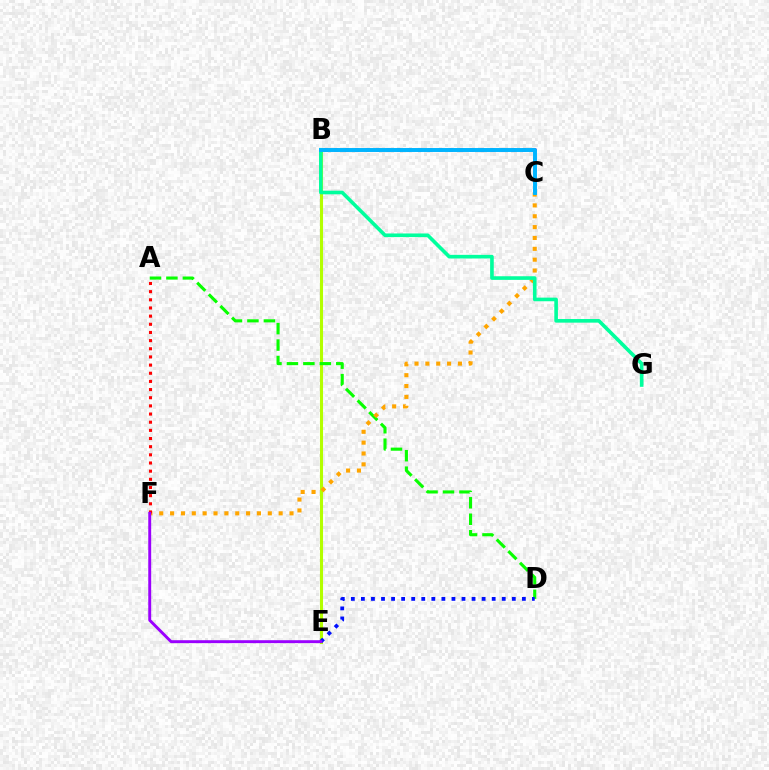{('B', 'C'): [{'color': '#ff00bd', 'line_style': 'dotted', 'thickness': 2.83}, {'color': '#00b5ff', 'line_style': 'solid', 'thickness': 2.84}], ('B', 'E'): [{'color': '#b3ff00', 'line_style': 'solid', 'thickness': 2.21}], ('A', 'D'): [{'color': '#08ff00', 'line_style': 'dashed', 'thickness': 2.24}], ('D', 'E'): [{'color': '#0010ff', 'line_style': 'dotted', 'thickness': 2.73}], ('C', 'F'): [{'color': '#ffa500', 'line_style': 'dotted', 'thickness': 2.95}], ('B', 'G'): [{'color': '#00ff9d', 'line_style': 'solid', 'thickness': 2.61}], ('A', 'F'): [{'color': '#ff0000', 'line_style': 'dotted', 'thickness': 2.22}], ('E', 'F'): [{'color': '#9b00ff', 'line_style': 'solid', 'thickness': 2.1}]}